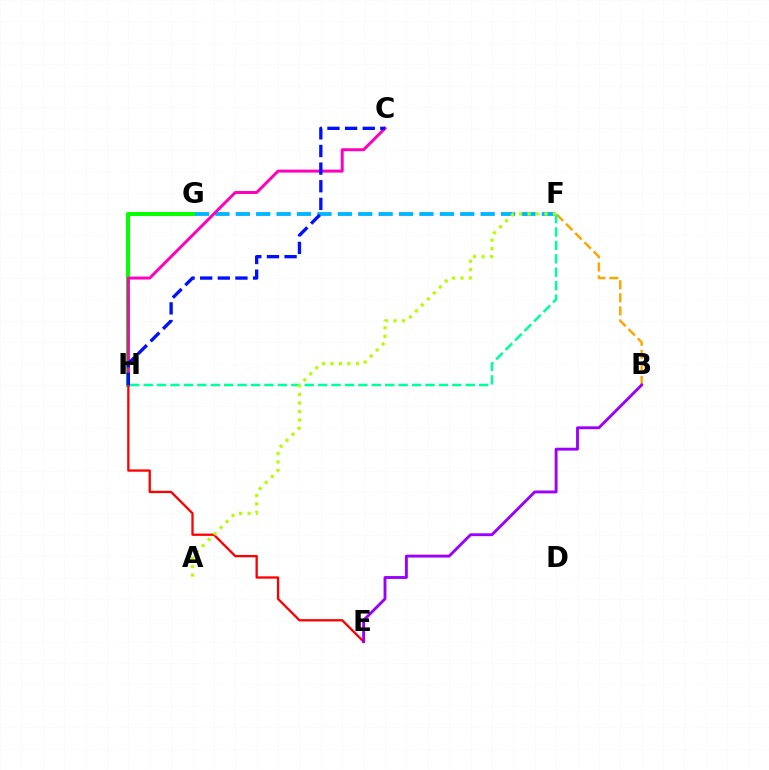{('B', 'F'): [{'color': '#ffa500', 'line_style': 'dashed', 'thickness': 1.78}], ('G', 'H'): [{'color': '#08ff00', 'line_style': 'solid', 'thickness': 2.91}], ('F', 'G'): [{'color': '#00b5ff', 'line_style': 'dashed', 'thickness': 2.77}], ('E', 'H'): [{'color': '#ff0000', 'line_style': 'solid', 'thickness': 1.66}], ('C', 'H'): [{'color': '#ff00bd', 'line_style': 'solid', 'thickness': 2.14}, {'color': '#0010ff', 'line_style': 'dashed', 'thickness': 2.4}], ('F', 'H'): [{'color': '#00ff9d', 'line_style': 'dashed', 'thickness': 1.82}], ('B', 'E'): [{'color': '#9b00ff', 'line_style': 'solid', 'thickness': 2.07}], ('A', 'F'): [{'color': '#b3ff00', 'line_style': 'dotted', 'thickness': 2.3}]}